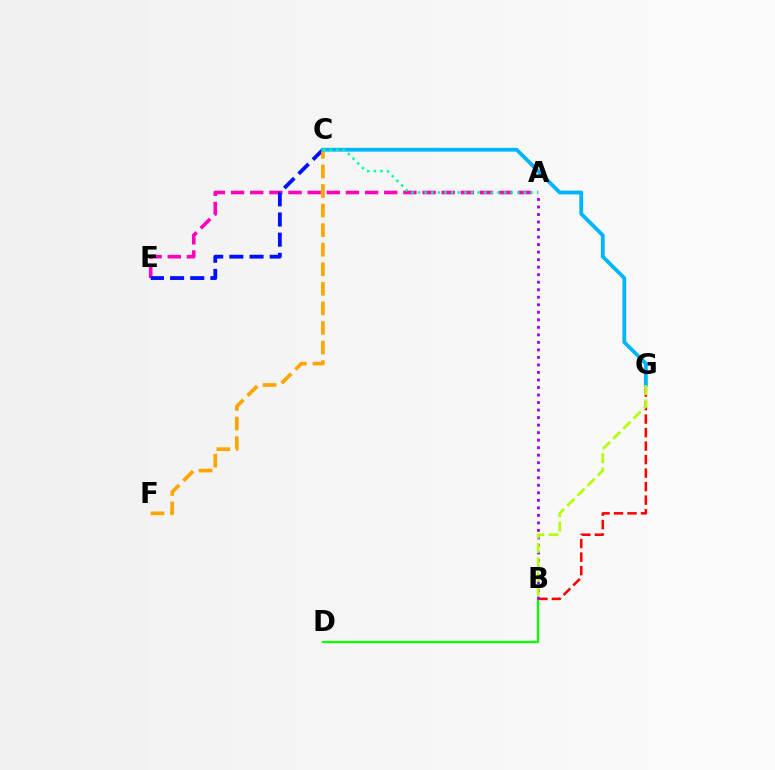{('B', 'D'): [{'color': '#08ff00', 'line_style': 'solid', 'thickness': 1.62}], ('A', 'E'): [{'color': '#ff00bd', 'line_style': 'dashed', 'thickness': 2.6}], ('C', 'E'): [{'color': '#0010ff', 'line_style': 'dashed', 'thickness': 2.74}], ('B', 'G'): [{'color': '#ff0000', 'line_style': 'dashed', 'thickness': 1.84}, {'color': '#b3ff00', 'line_style': 'dashed', 'thickness': 1.95}], ('C', 'F'): [{'color': '#ffa500', 'line_style': 'dashed', 'thickness': 2.66}], ('A', 'B'): [{'color': '#9b00ff', 'line_style': 'dotted', 'thickness': 2.04}], ('C', 'G'): [{'color': '#00b5ff', 'line_style': 'solid', 'thickness': 2.74}], ('A', 'C'): [{'color': '#00ff9d', 'line_style': 'dotted', 'thickness': 1.8}]}